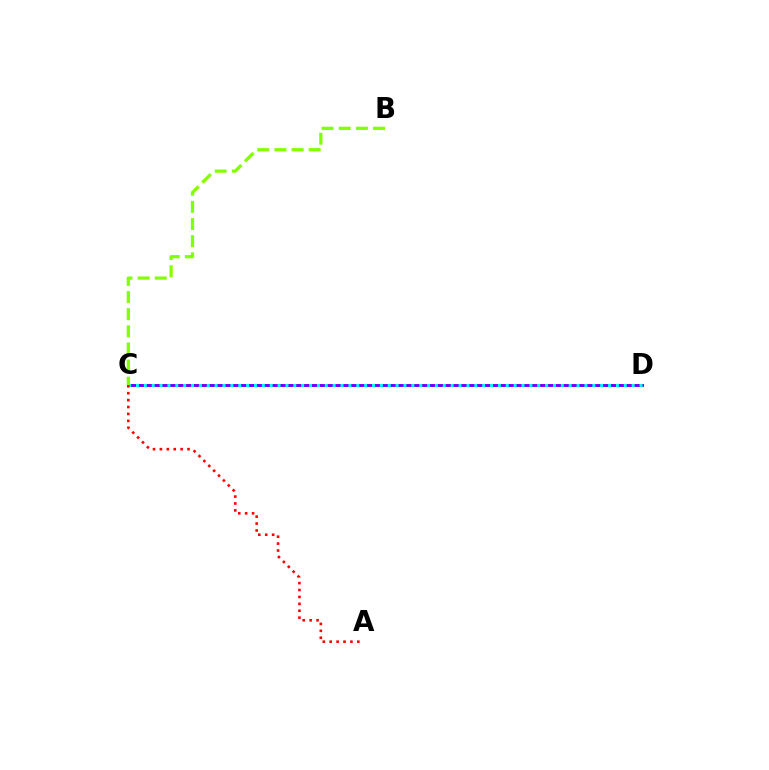{('C', 'D'): [{'color': '#7200ff', 'line_style': 'solid', 'thickness': 2.14}, {'color': '#00fff6', 'line_style': 'dotted', 'thickness': 2.14}], ('A', 'C'): [{'color': '#ff0000', 'line_style': 'dotted', 'thickness': 1.88}], ('B', 'C'): [{'color': '#84ff00', 'line_style': 'dashed', 'thickness': 2.33}]}